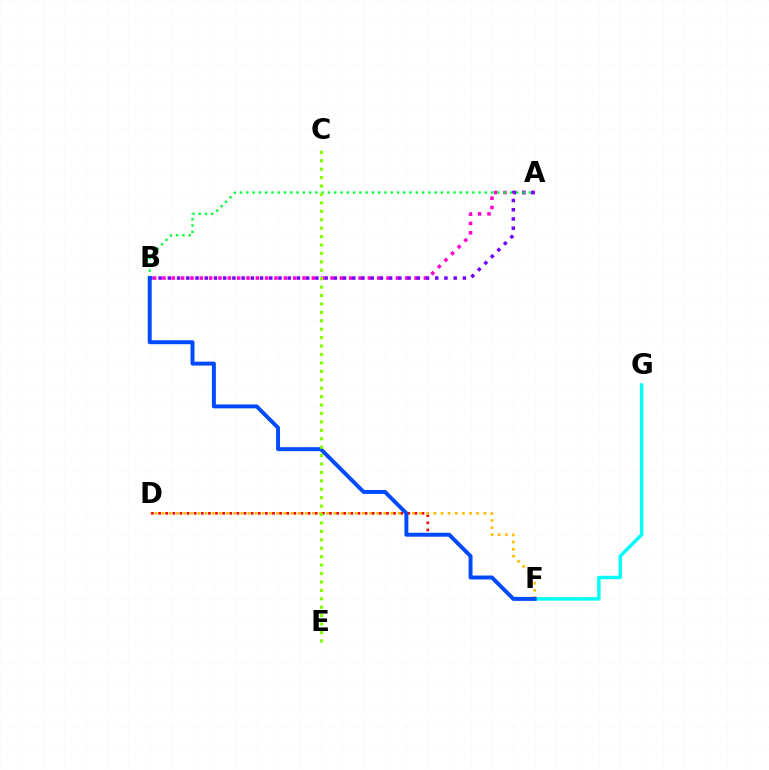{('A', 'B'): [{'color': '#ff00cf', 'line_style': 'dotted', 'thickness': 2.54}, {'color': '#7200ff', 'line_style': 'dotted', 'thickness': 2.51}, {'color': '#00ff39', 'line_style': 'dotted', 'thickness': 1.71}], ('D', 'F'): [{'color': '#ff0000', 'line_style': 'dotted', 'thickness': 1.93}, {'color': '#ffbd00', 'line_style': 'dotted', 'thickness': 1.94}], ('F', 'G'): [{'color': '#00fff6', 'line_style': 'solid', 'thickness': 2.48}], ('B', 'F'): [{'color': '#004bff', 'line_style': 'solid', 'thickness': 2.84}], ('C', 'E'): [{'color': '#84ff00', 'line_style': 'dotted', 'thickness': 2.29}]}